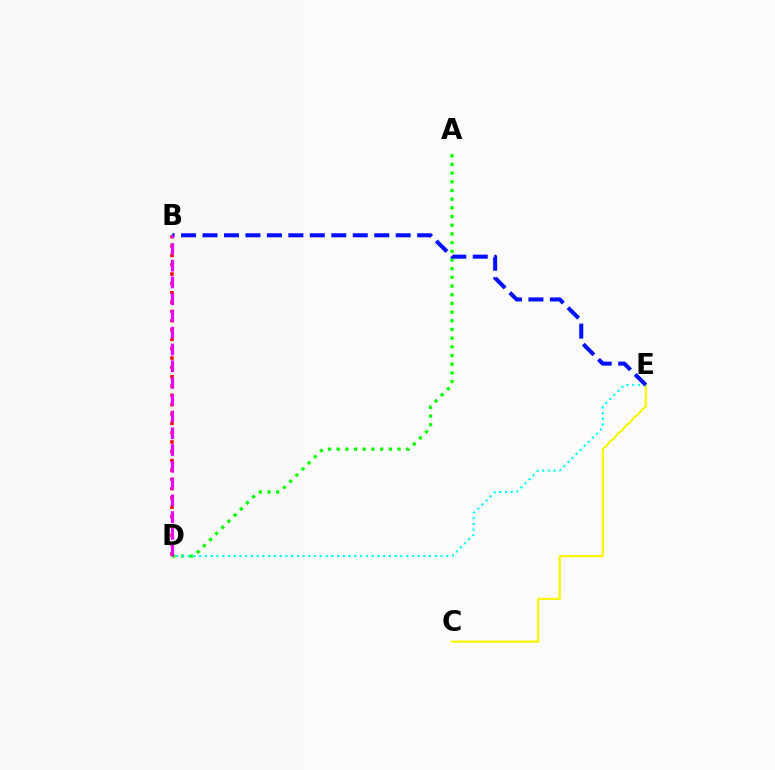{('A', 'D'): [{'color': '#08ff00', 'line_style': 'dotted', 'thickness': 2.36}], ('C', 'E'): [{'color': '#fcf500', 'line_style': 'solid', 'thickness': 1.58}], ('B', 'D'): [{'color': '#ff0000', 'line_style': 'dotted', 'thickness': 2.53}, {'color': '#ee00ff', 'line_style': 'dashed', 'thickness': 2.28}], ('D', 'E'): [{'color': '#00fff6', 'line_style': 'dotted', 'thickness': 1.56}], ('B', 'E'): [{'color': '#0010ff', 'line_style': 'dashed', 'thickness': 2.92}]}